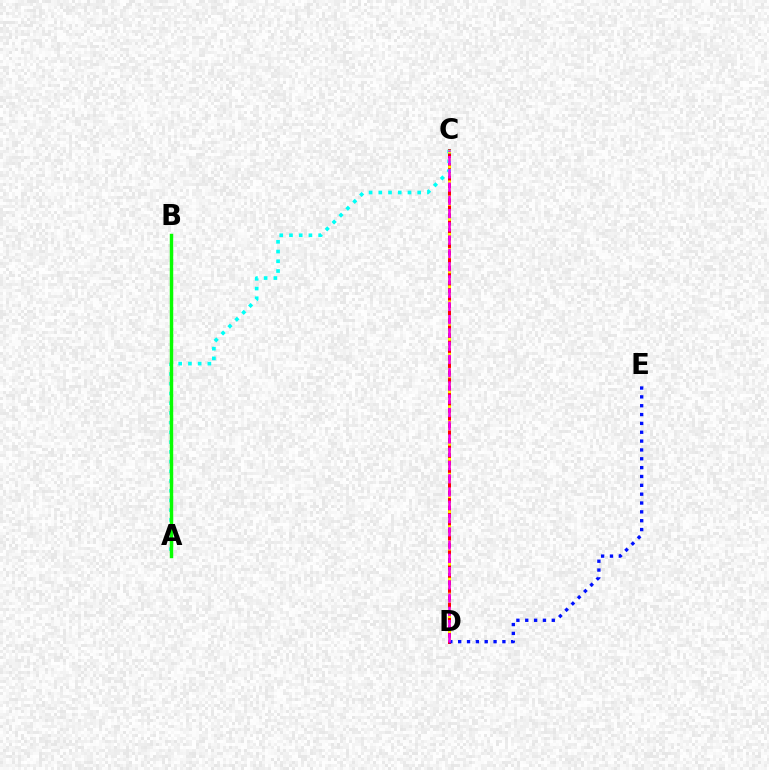{('C', 'D'): [{'color': '#ff0000', 'line_style': 'solid', 'thickness': 2.15}, {'color': '#fcf500', 'line_style': 'dotted', 'thickness': 2.04}, {'color': '#ee00ff', 'line_style': 'dashed', 'thickness': 1.8}], ('D', 'E'): [{'color': '#0010ff', 'line_style': 'dotted', 'thickness': 2.4}], ('A', 'C'): [{'color': '#00fff6', 'line_style': 'dotted', 'thickness': 2.64}], ('A', 'B'): [{'color': '#08ff00', 'line_style': 'solid', 'thickness': 2.48}]}